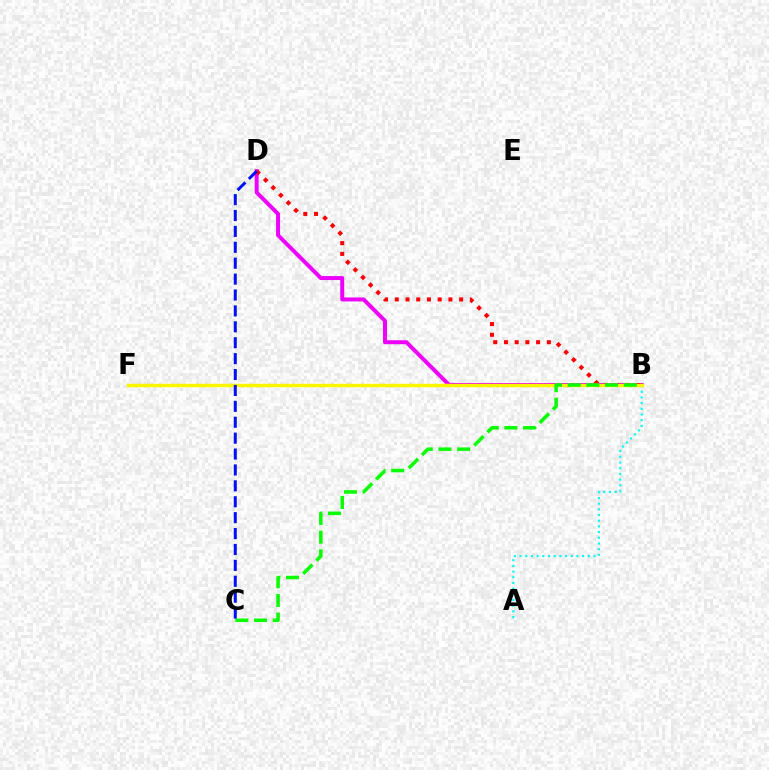{('B', 'D'): [{'color': '#ee00ff', 'line_style': 'solid', 'thickness': 2.86}, {'color': '#ff0000', 'line_style': 'dotted', 'thickness': 2.91}], ('A', 'B'): [{'color': '#00fff6', 'line_style': 'dotted', 'thickness': 1.54}], ('B', 'F'): [{'color': '#fcf500', 'line_style': 'solid', 'thickness': 2.48}], ('B', 'C'): [{'color': '#08ff00', 'line_style': 'dashed', 'thickness': 2.54}], ('C', 'D'): [{'color': '#0010ff', 'line_style': 'dashed', 'thickness': 2.16}]}